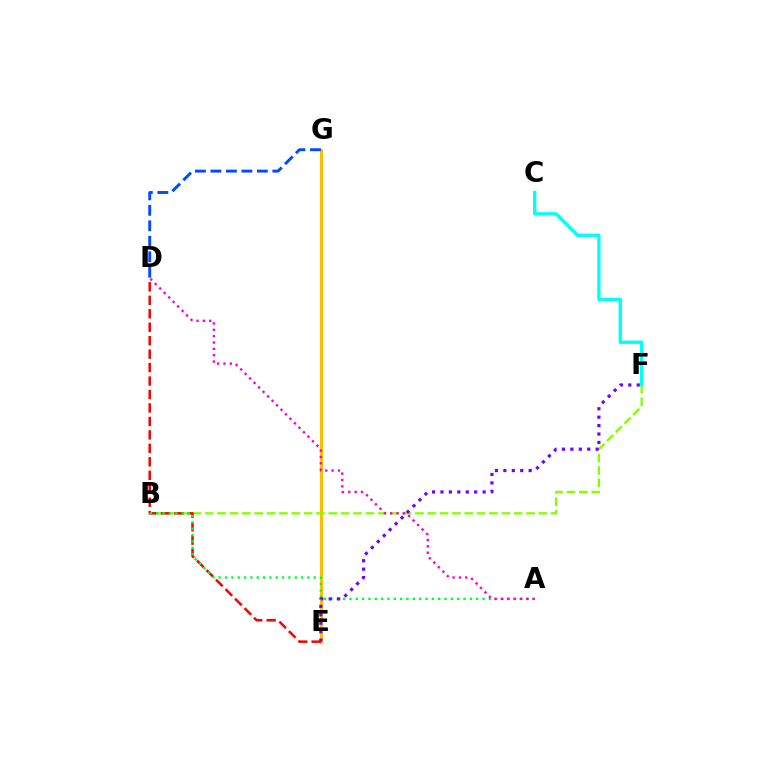{('C', 'F'): [{'color': '#00fff6', 'line_style': 'solid', 'thickness': 2.42}], ('E', 'G'): [{'color': '#ffbd00', 'line_style': 'solid', 'thickness': 2.27}], ('B', 'F'): [{'color': '#84ff00', 'line_style': 'dashed', 'thickness': 1.68}], ('D', 'E'): [{'color': '#ff0000', 'line_style': 'dashed', 'thickness': 1.83}], ('A', 'B'): [{'color': '#00ff39', 'line_style': 'dotted', 'thickness': 1.72}], ('D', 'G'): [{'color': '#004bff', 'line_style': 'dashed', 'thickness': 2.1}], ('E', 'F'): [{'color': '#7200ff', 'line_style': 'dotted', 'thickness': 2.29}], ('A', 'D'): [{'color': '#ff00cf', 'line_style': 'dotted', 'thickness': 1.72}]}